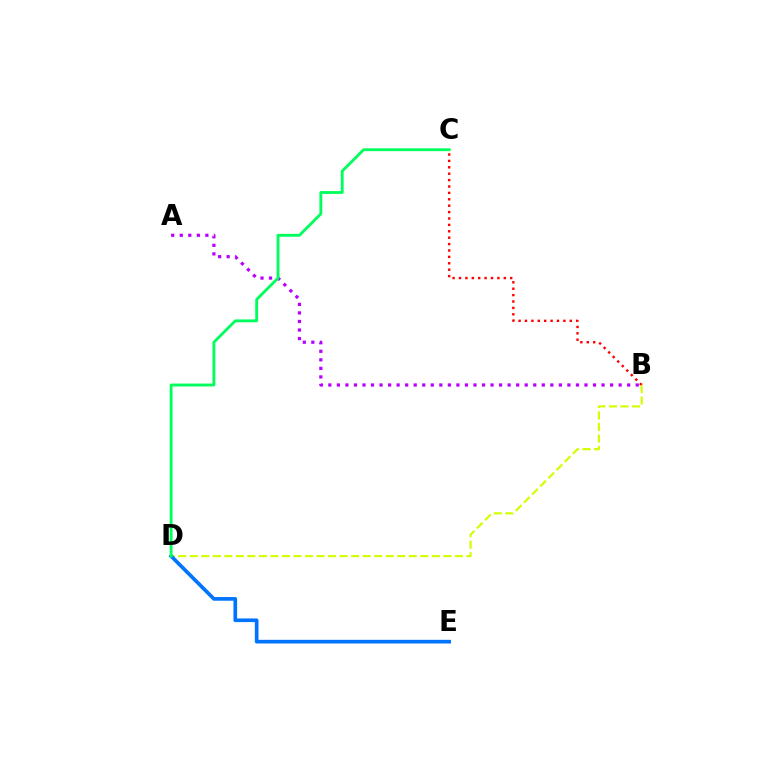{('A', 'B'): [{'color': '#b900ff', 'line_style': 'dotted', 'thickness': 2.32}], ('B', 'C'): [{'color': '#ff0000', 'line_style': 'dotted', 'thickness': 1.74}], ('B', 'D'): [{'color': '#d1ff00', 'line_style': 'dashed', 'thickness': 1.57}], ('D', 'E'): [{'color': '#0074ff', 'line_style': 'solid', 'thickness': 2.64}], ('C', 'D'): [{'color': '#00ff5c', 'line_style': 'solid', 'thickness': 2.05}]}